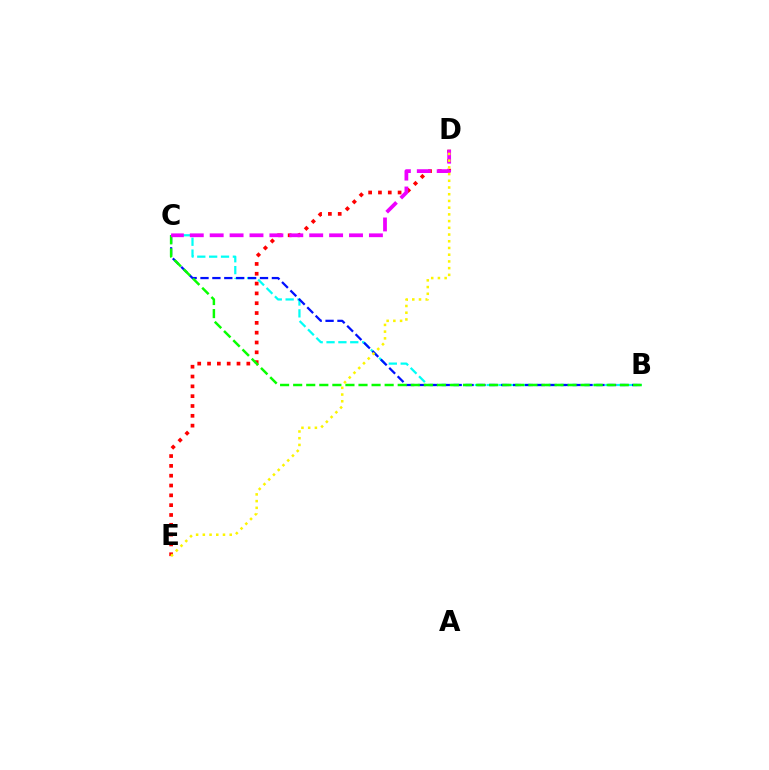{('D', 'E'): [{'color': '#ff0000', 'line_style': 'dotted', 'thickness': 2.67}, {'color': '#fcf500', 'line_style': 'dotted', 'thickness': 1.83}], ('B', 'C'): [{'color': '#00fff6', 'line_style': 'dashed', 'thickness': 1.61}, {'color': '#0010ff', 'line_style': 'dashed', 'thickness': 1.62}, {'color': '#08ff00', 'line_style': 'dashed', 'thickness': 1.78}], ('C', 'D'): [{'color': '#ee00ff', 'line_style': 'dashed', 'thickness': 2.7}]}